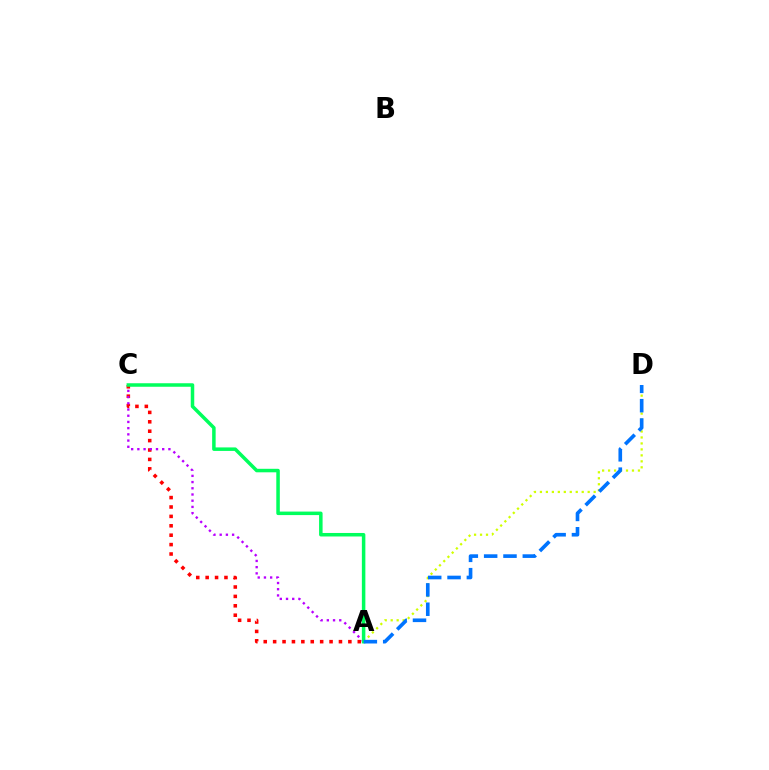{('A', 'C'): [{'color': '#ff0000', 'line_style': 'dotted', 'thickness': 2.55}, {'color': '#b900ff', 'line_style': 'dotted', 'thickness': 1.69}, {'color': '#00ff5c', 'line_style': 'solid', 'thickness': 2.52}], ('A', 'D'): [{'color': '#d1ff00', 'line_style': 'dotted', 'thickness': 1.62}, {'color': '#0074ff', 'line_style': 'dashed', 'thickness': 2.63}]}